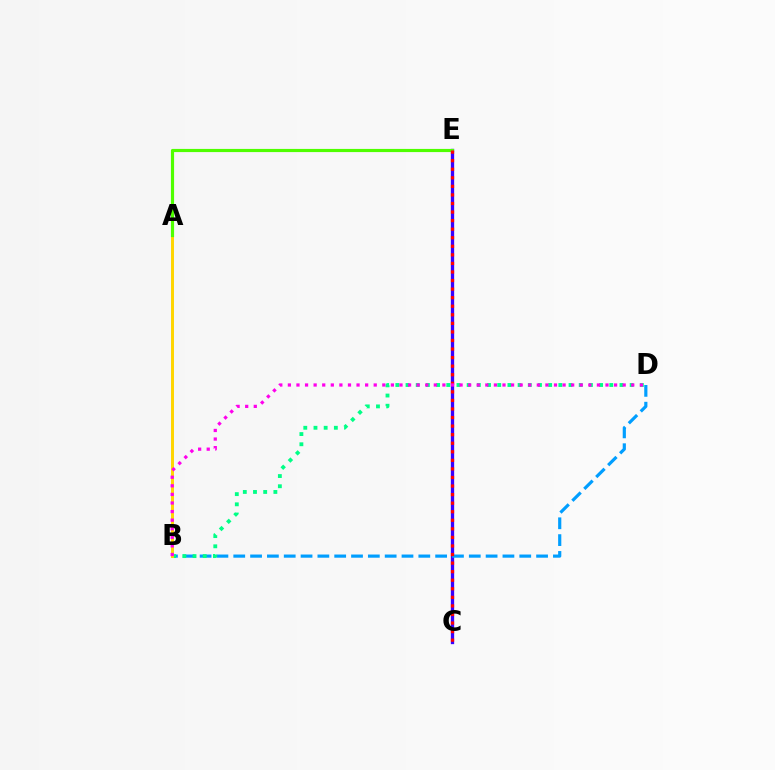{('C', 'E'): [{'color': '#3700ff', 'line_style': 'solid', 'thickness': 2.38}, {'color': '#ff0000', 'line_style': 'dotted', 'thickness': 2.33}], ('B', 'D'): [{'color': '#009eff', 'line_style': 'dashed', 'thickness': 2.29}, {'color': '#00ff86', 'line_style': 'dotted', 'thickness': 2.77}, {'color': '#ff00ed', 'line_style': 'dotted', 'thickness': 2.33}], ('A', 'B'): [{'color': '#ffd500', 'line_style': 'solid', 'thickness': 2.13}], ('A', 'E'): [{'color': '#4fff00', 'line_style': 'solid', 'thickness': 2.28}]}